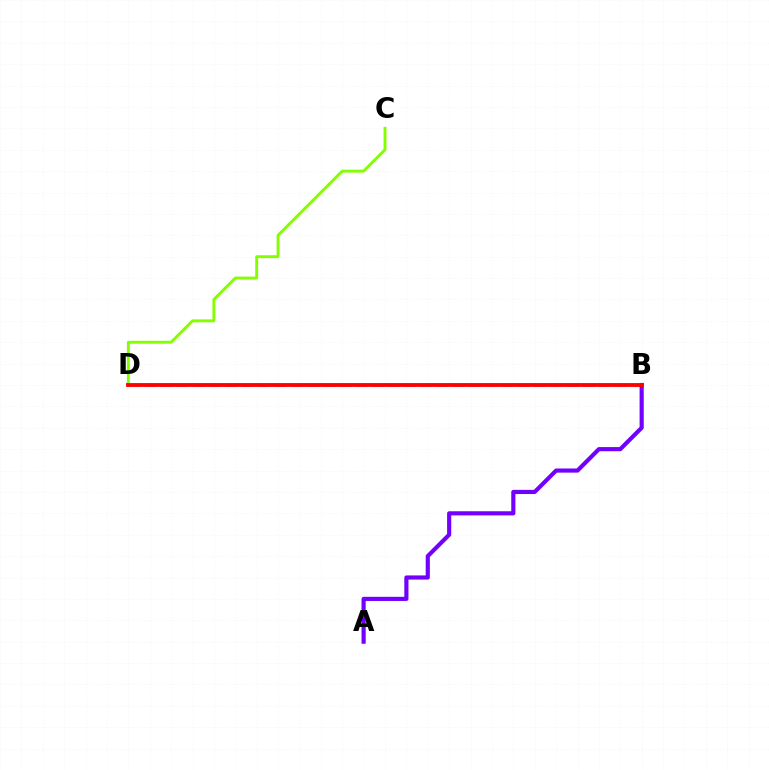{('C', 'D'): [{'color': '#84ff00', 'line_style': 'solid', 'thickness': 2.09}], ('B', 'D'): [{'color': '#00fff6', 'line_style': 'dashed', 'thickness': 2.2}, {'color': '#ff0000', 'line_style': 'solid', 'thickness': 2.76}], ('A', 'B'): [{'color': '#7200ff', 'line_style': 'solid', 'thickness': 2.99}]}